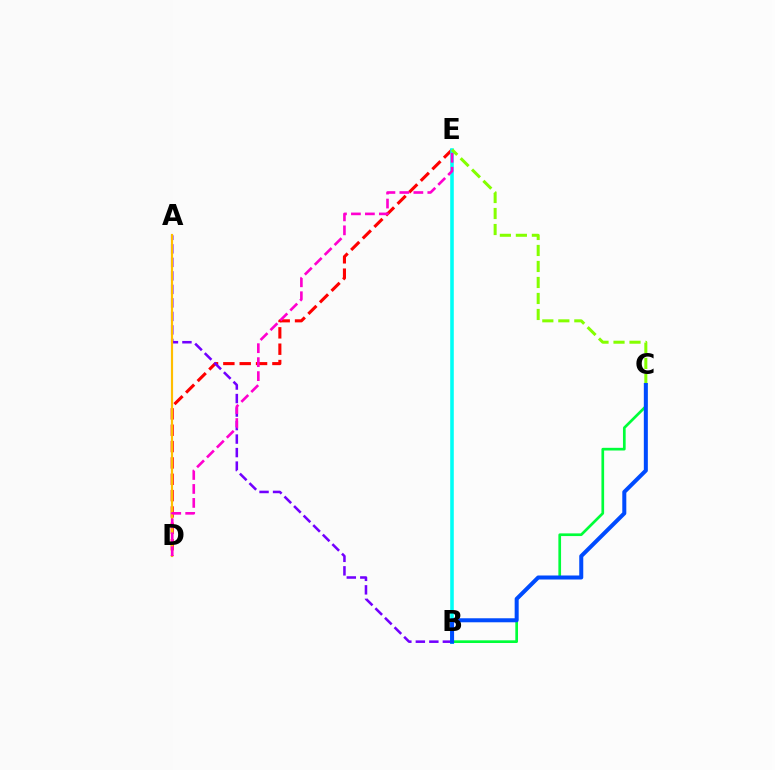{('D', 'E'): [{'color': '#ff0000', 'line_style': 'dashed', 'thickness': 2.22}, {'color': '#ff00cf', 'line_style': 'dashed', 'thickness': 1.9}], ('B', 'E'): [{'color': '#00fff6', 'line_style': 'solid', 'thickness': 2.57}], ('A', 'B'): [{'color': '#7200ff', 'line_style': 'dashed', 'thickness': 1.84}], ('B', 'C'): [{'color': '#00ff39', 'line_style': 'solid', 'thickness': 1.93}, {'color': '#004bff', 'line_style': 'solid', 'thickness': 2.89}], ('A', 'D'): [{'color': '#ffbd00', 'line_style': 'solid', 'thickness': 1.57}], ('C', 'E'): [{'color': '#84ff00', 'line_style': 'dashed', 'thickness': 2.17}]}